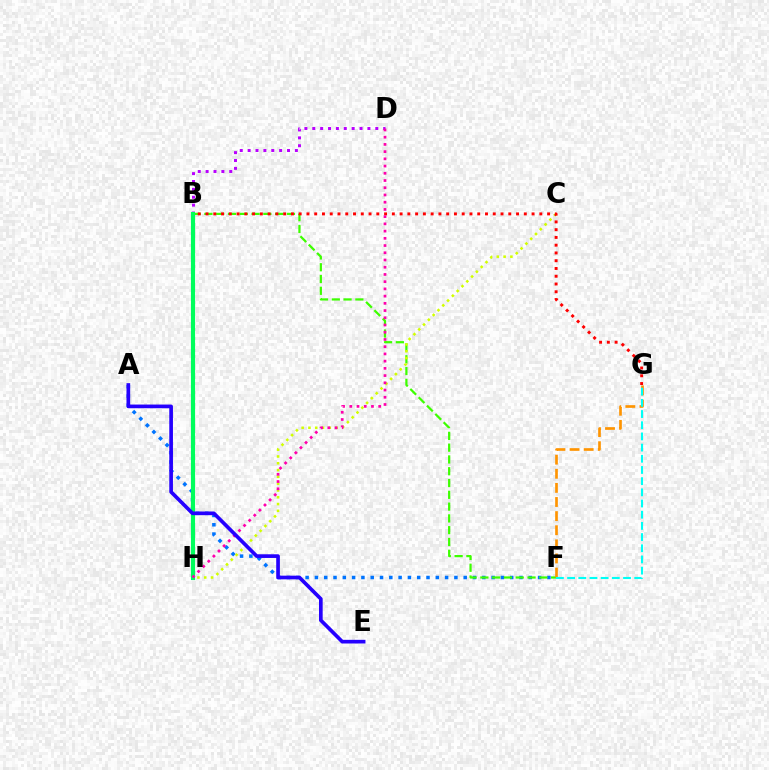{('A', 'F'): [{'color': '#0074ff', 'line_style': 'dotted', 'thickness': 2.53}], ('B', 'F'): [{'color': '#3dff00', 'line_style': 'dashed', 'thickness': 1.6}], ('F', 'G'): [{'color': '#ff9400', 'line_style': 'dashed', 'thickness': 1.92}, {'color': '#00fff6', 'line_style': 'dashed', 'thickness': 1.52}], ('C', 'H'): [{'color': '#d1ff00', 'line_style': 'dotted', 'thickness': 1.85}], ('B', 'D'): [{'color': '#b900ff', 'line_style': 'dotted', 'thickness': 2.14}], ('B', 'G'): [{'color': '#ff0000', 'line_style': 'dotted', 'thickness': 2.11}], ('B', 'H'): [{'color': '#00ff5c', 'line_style': 'solid', 'thickness': 2.99}], ('D', 'H'): [{'color': '#ff00ac', 'line_style': 'dotted', 'thickness': 1.96}], ('A', 'E'): [{'color': '#2500ff', 'line_style': 'solid', 'thickness': 2.64}]}